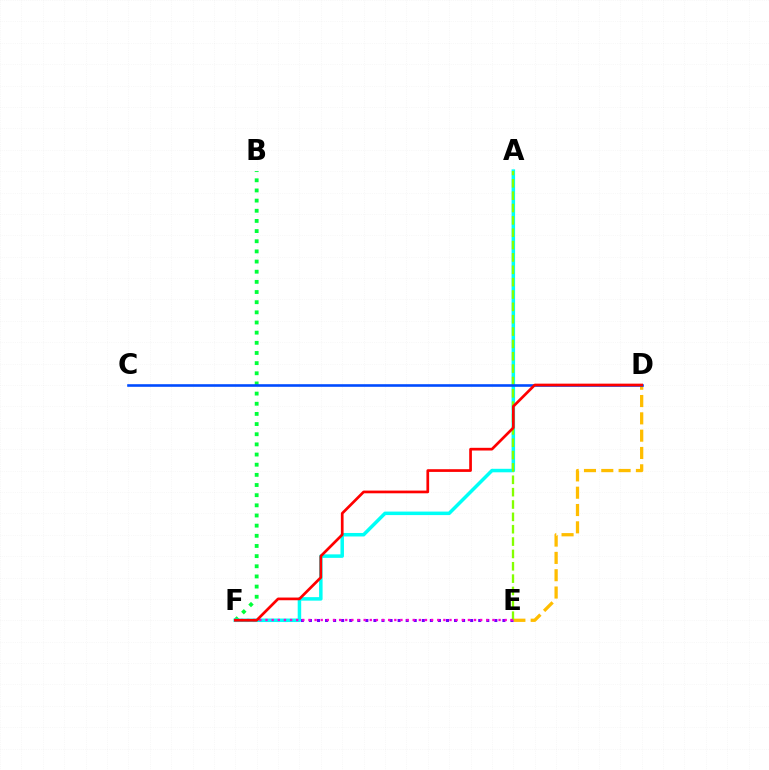{('D', 'E'): [{'color': '#ffbd00', 'line_style': 'dashed', 'thickness': 2.35}], ('E', 'F'): [{'color': '#7200ff', 'line_style': 'dotted', 'thickness': 2.19}, {'color': '#ff00cf', 'line_style': 'dotted', 'thickness': 1.67}], ('B', 'F'): [{'color': '#00ff39', 'line_style': 'dotted', 'thickness': 2.76}], ('A', 'F'): [{'color': '#00fff6', 'line_style': 'solid', 'thickness': 2.52}], ('A', 'E'): [{'color': '#84ff00', 'line_style': 'dashed', 'thickness': 1.68}], ('C', 'D'): [{'color': '#004bff', 'line_style': 'solid', 'thickness': 1.88}], ('D', 'F'): [{'color': '#ff0000', 'line_style': 'solid', 'thickness': 1.95}]}